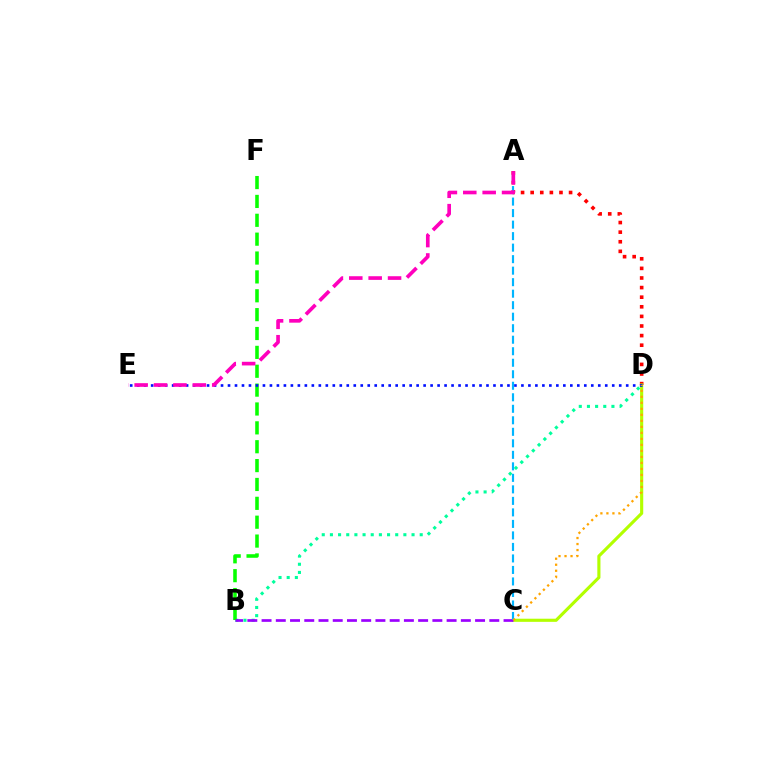{('B', 'D'): [{'color': '#00ff9d', 'line_style': 'dotted', 'thickness': 2.22}], ('A', 'D'): [{'color': '#ff0000', 'line_style': 'dotted', 'thickness': 2.61}], ('B', 'F'): [{'color': '#08ff00', 'line_style': 'dashed', 'thickness': 2.56}], ('C', 'D'): [{'color': '#b3ff00', 'line_style': 'solid', 'thickness': 2.25}, {'color': '#ffa500', 'line_style': 'dotted', 'thickness': 1.63}], ('B', 'C'): [{'color': '#9b00ff', 'line_style': 'dashed', 'thickness': 1.93}], ('D', 'E'): [{'color': '#0010ff', 'line_style': 'dotted', 'thickness': 1.9}], ('A', 'C'): [{'color': '#00b5ff', 'line_style': 'dashed', 'thickness': 1.56}], ('A', 'E'): [{'color': '#ff00bd', 'line_style': 'dashed', 'thickness': 2.63}]}